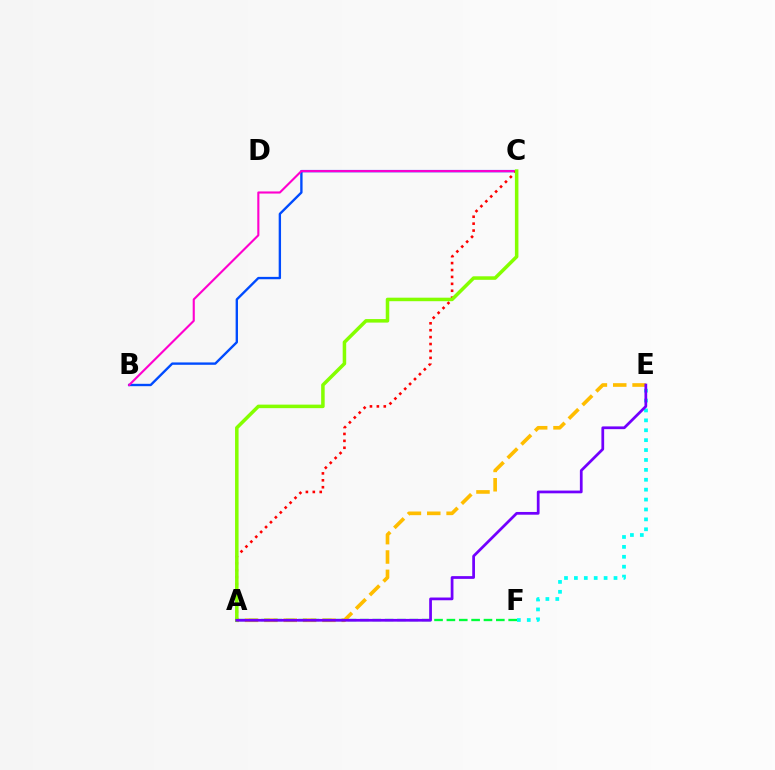{('A', 'E'): [{'color': '#ffbd00', 'line_style': 'dashed', 'thickness': 2.63}, {'color': '#7200ff', 'line_style': 'solid', 'thickness': 1.97}], ('B', 'C'): [{'color': '#004bff', 'line_style': 'solid', 'thickness': 1.7}, {'color': '#ff00cf', 'line_style': 'solid', 'thickness': 1.52}], ('A', 'F'): [{'color': '#00ff39', 'line_style': 'dashed', 'thickness': 1.68}], ('A', 'C'): [{'color': '#ff0000', 'line_style': 'dotted', 'thickness': 1.88}, {'color': '#84ff00', 'line_style': 'solid', 'thickness': 2.53}], ('E', 'F'): [{'color': '#00fff6', 'line_style': 'dotted', 'thickness': 2.69}]}